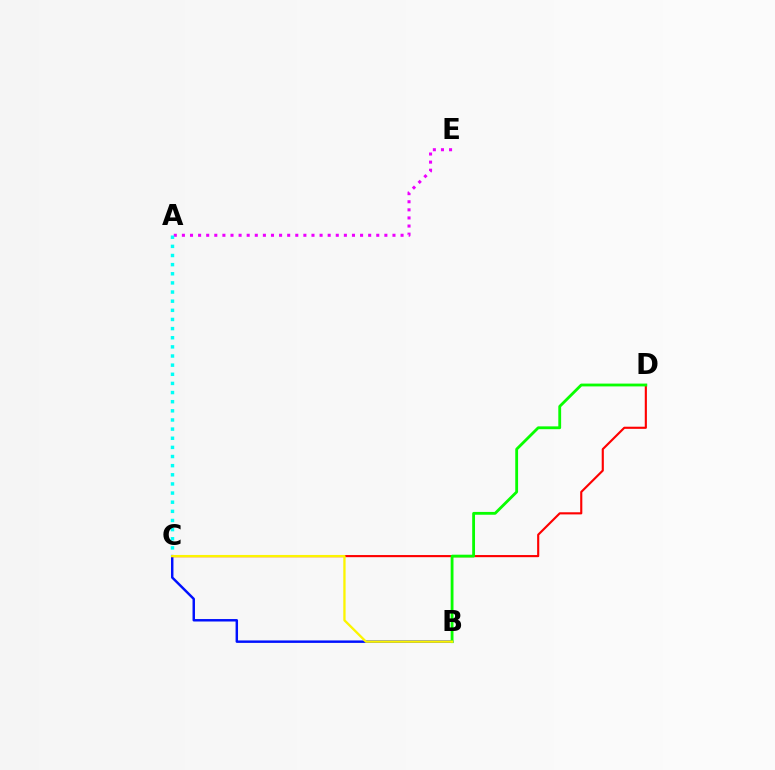{('B', 'C'): [{'color': '#0010ff', 'line_style': 'solid', 'thickness': 1.77}, {'color': '#fcf500', 'line_style': 'solid', 'thickness': 1.66}], ('C', 'D'): [{'color': '#ff0000', 'line_style': 'solid', 'thickness': 1.54}], ('A', 'E'): [{'color': '#ee00ff', 'line_style': 'dotted', 'thickness': 2.2}], ('A', 'C'): [{'color': '#00fff6', 'line_style': 'dotted', 'thickness': 2.48}], ('B', 'D'): [{'color': '#08ff00', 'line_style': 'solid', 'thickness': 2.03}]}